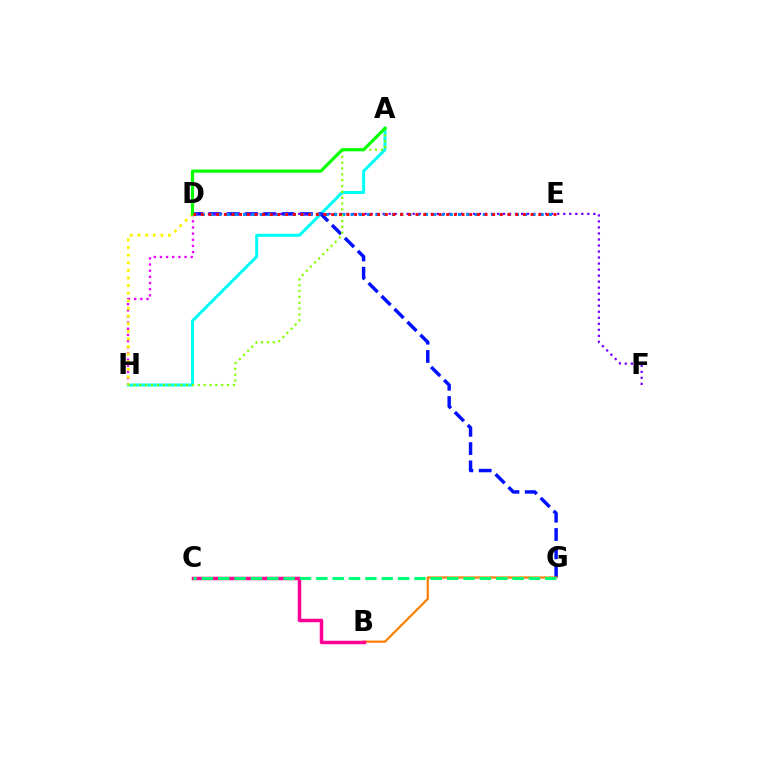{('A', 'H'): [{'color': '#00fff6', 'line_style': 'solid', 'thickness': 2.17}, {'color': '#84ff00', 'line_style': 'dotted', 'thickness': 1.59}], ('D', 'G'): [{'color': '#0010ff', 'line_style': 'dashed', 'thickness': 2.49}], ('D', 'F'): [{'color': '#7200ff', 'line_style': 'dotted', 'thickness': 1.64}], ('D', 'E'): [{'color': '#008cff', 'line_style': 'dotted', 'thickness': 2.25}, {'color': '#ff0000', 'line_style': 'dotted', 'thickness': 2.08}], ('D', 'H'): [{'color': '#ee00ff', 'line_style': 'dotted', 'thickness': 1.67}, {'color': '#fcf500', 'line_style': 'dotted', 'thickness': 2.07}], ('A', 'D'): [{'color': '#08ff00', 'line_style': 'solid', 'thickness': 2.28}], ('B', 'G'): [{'color': '#ff7c00', 'line_style': 'solid', 'thickness': 1.57}], ('B', 'C'): [{'color': '#ff0094', 'line_style': 'solid', 'thickness': 2.51}], ('C', 'G'): [{'color': '#00ff74', 'line_style': 'dashed', 'thickness': 2.22}]}